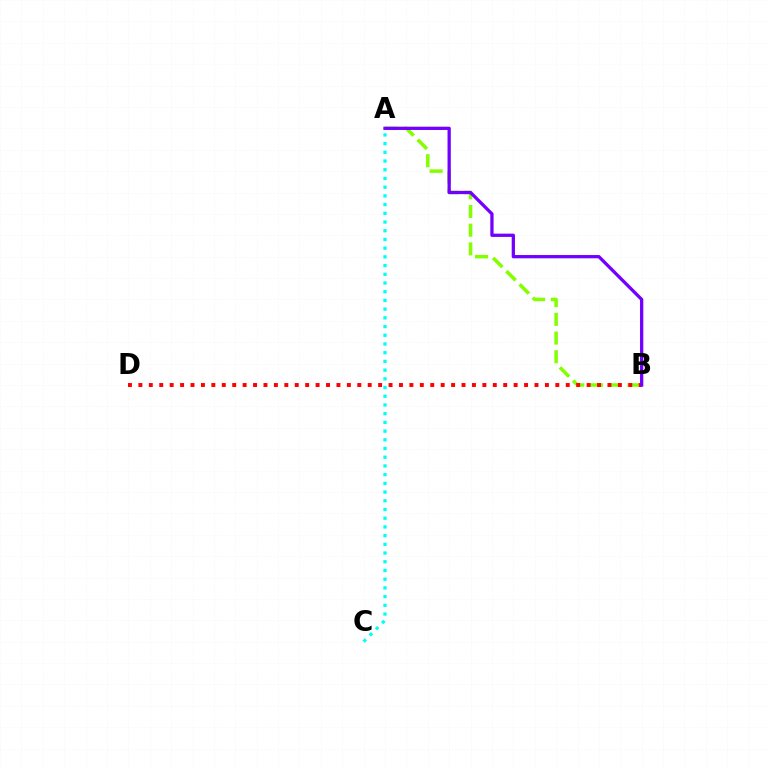{('A', 'B'): [{'color': '#84ff00', 'line_style': 'dashed', 'thickness': 2.54}, {'color': '#7200ff', 'line_style': 'solid', 'thickness': 2.36}], ('B', 'D'): [{'color': '#ff0000', 'line_style': 'dotted', 'thickness': 2.83}], ('A', 'C'): [{'color': '#00fff6', 'line_style': 'dotted', 'thickness': 2.37}]}